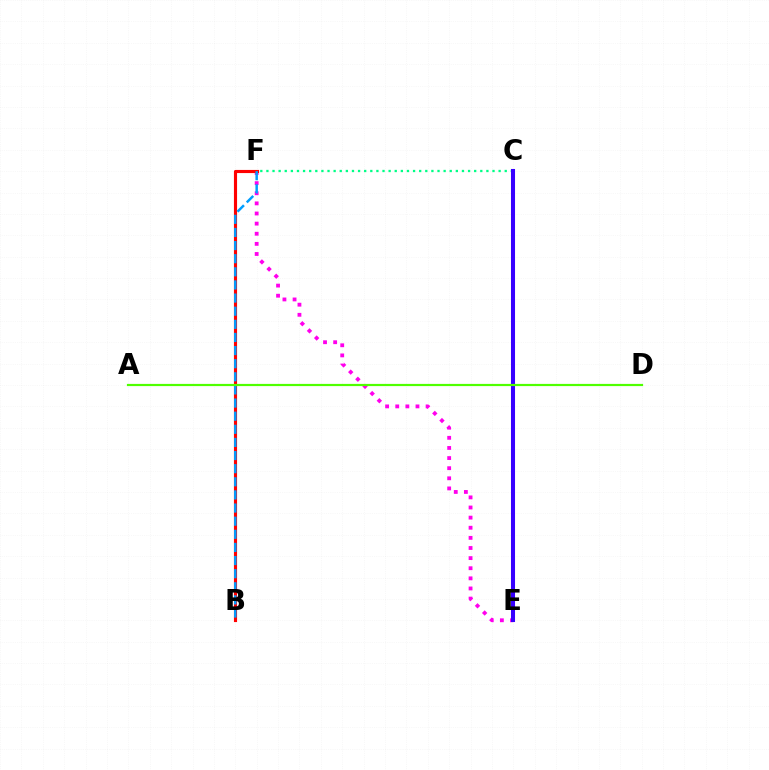{('C', 'E'): [{'color': '#ffd500', 'line_style': 'dashed', 'thickness': 2.74}, {'color': '#3700ff', 'line_style': 'solid', 'thickness': 2.92}], ('E', 'F'): [{'color': '#ff00ed', 'line_style': 'dotted', 'thickness': 2.75}], ('C', 'F'): [{'color': '#00ff86', 'line_style': 'dotted', 'thickness': 1.66}], ('B', 'F'): [{'color': '#ff0000', 'line_style': 'solid', 'thickness': 2.26}, {'color': '#009eff', 'line_style': 'dashed', 'thickness': 1.78}], ('A', 'D'): [{'color': '#4fff00', 'line_style': 'solid', 'thickness': 1.58}]}